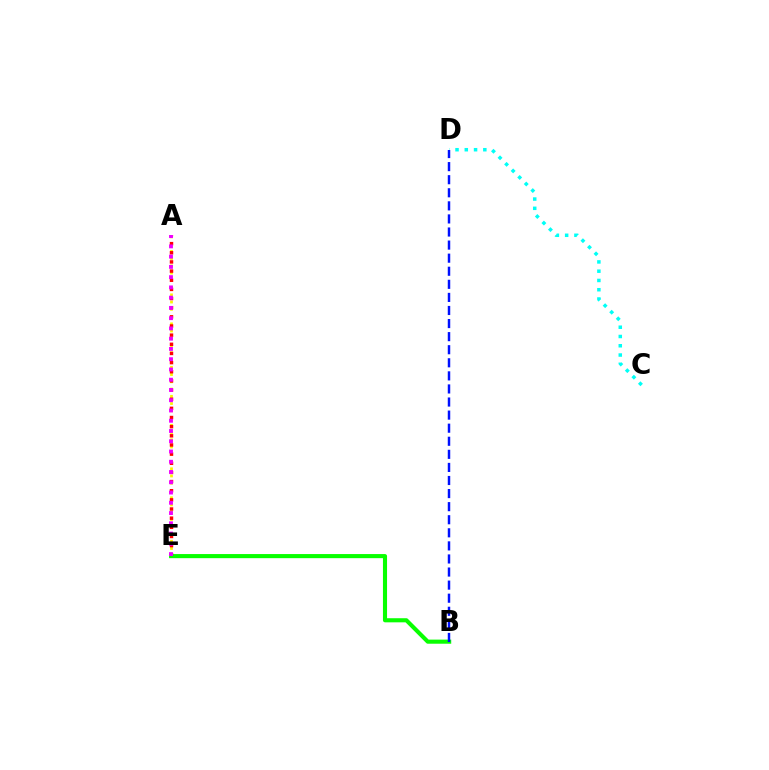{('C', 'D'): [{'color': '#00fff6', 'line_style': 'dotted', 'thickness': 2.52}], ('A', 'E'): [{'color': '#fcf500', 'line_style': 'dotted', 'thickness': 1.97}, {'color': '#ff0000', 'line_style': 'dotted', 'thickness': 2.49}, {'color': '#ee00ff', 'line_style': 'dotted', 'thickness': 2.79}], ('B', 'E'): [{'color': '#08ff00', 'line_style': 'solid', 'thickness': 2.96}], ('B', 'D'): [{'color': '#0010ff', 'line_style': 'dashed', 'thickness': 1.78}]}